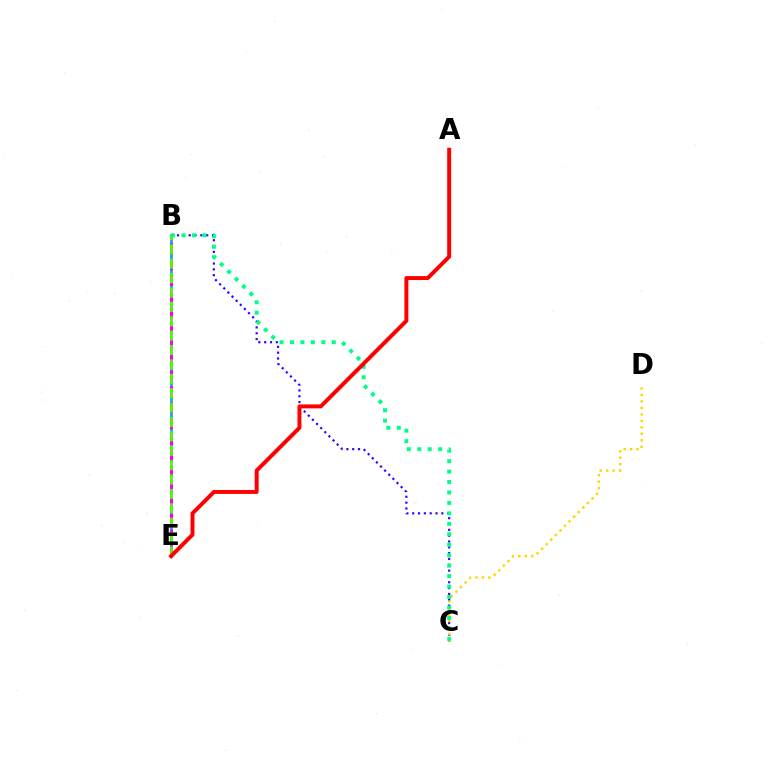{('B', 'C'): [{'color': '#3700ff', 'line_style': 'dotted', 'thickness': 1.58}, {'color': '#00ff86', 'line_style': 'dotted', 'thickness': 2.84}], ('B', 'E'): [{'color': '#009eff', 'line_style': 'solid', 'thickness': 1.83}, {'color': '#ff00ed', 'line_style': 'dashed', 'thickness': 2.16}, {'color': '#4fff00', 'line_style': 'dashed', 'thickness': 1.95}], ('C', 'D'): [{'color': '#ffd500', 'line_style': 'dotted', 'thickness': 1.76}], ('A', 'E'): [{'color': '#ff0000', 'line_style': 'solid', 'thickness': 2.84}]}